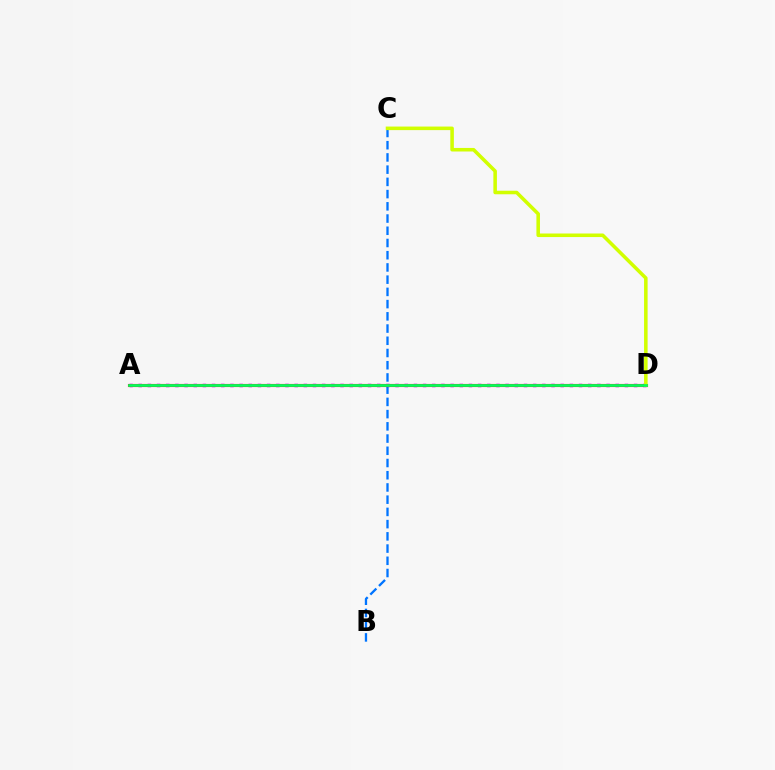{('A', 'D'): [{'color': '#b900ff', 'line_style': 'dotted', 'thickness': 2.49}, {'color': '#ff0000', 'line_style': 'solid', 'thickness': 2.24}, {'color': '#00ff5c', 'line_style': 'solid', 'thickness': 1.96}], ('B', 'C'): [{'color': '#0074ff', 'line_style': 'dashed', 'thickness': 1.66}], ('C', 'D'): [{'color': '#d1ff00', 'line_style': 'solid', 'thickness': 2.56}]}